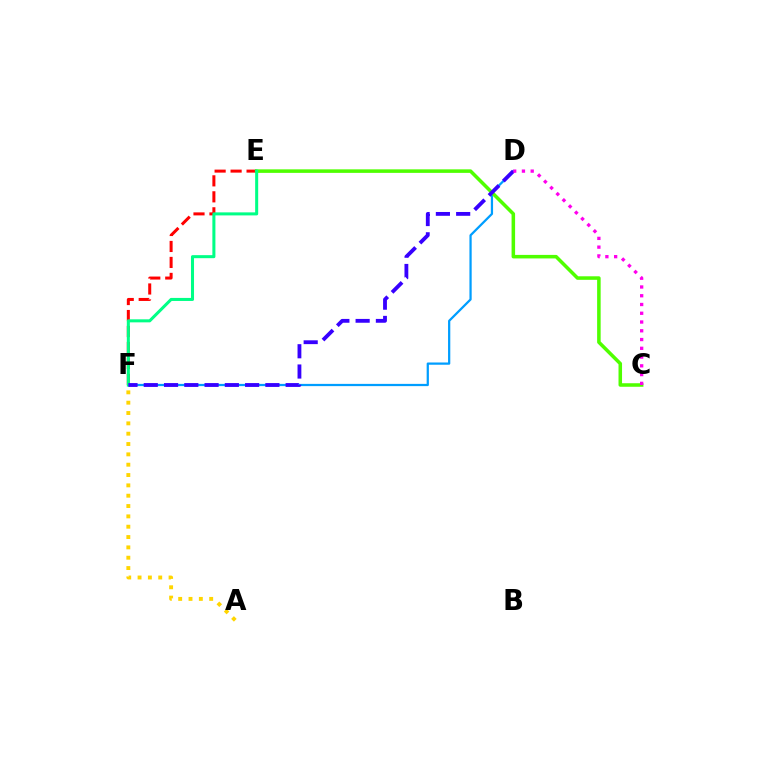{('D', 'F'): [{'color': '#009eff', 'line_style': 'solid', 'thickness': 1.62}, {'color': '#3700ff', 'line_style': 'dashed', 'thickness': 2.75}], ('E', 'F'): [{'color': '#ff0000', 'line_style': 'dashed', 'thickness': 2.17}, {'color': '#00ff86', 'line_style': 'solid', 'thickness': 2.19}], ('C', 'E'): [{'color': '#4fff00', 'line_style': 'solid', 'thickness': 2.54}], ('A', 'F'): [{'color': '#ffd500', 'line_style': 'dotted', 'thickness': 2.81}], ('C', 'D'): [{'color': '#ff00ed', 'line_style': 'dotted', 'thickness': 2.38}]}